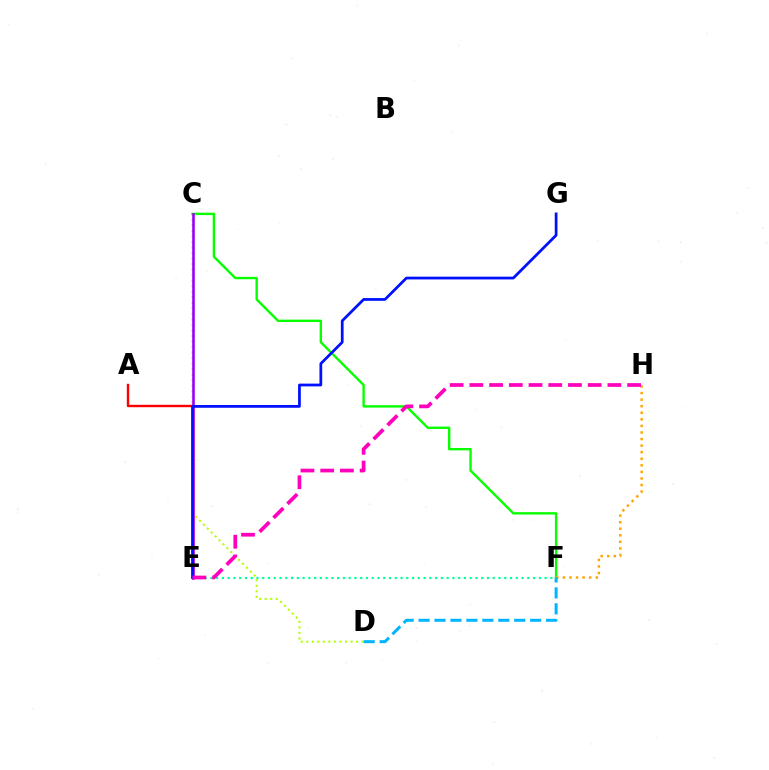{('C', 'F'): [{'color': '#08ff00', 'line_style': 'solid', 'thickness': 1.72}], ('C', 'D'): [{'color': '#b3ff00', 'line_style': 'dotted', 'thickness': 1.5}], ('C', 'E'): [{'color': '#9b00ff', 'line_style': 'solid', 'thickness': 1.87}], ('F', 'H'): [{'color': '#ffa500', 'line_style': 'dotted', 'thickness': 1.79}], ('A', 'E'): [{'color': '#ff0000', 'line_style': 'solid', 'thickness': 1.73}], ('E', 'F'): [{'color': '#00ff9d', 'line_style': 'dotted', 'thickness': 1.57}], ('D', 'F'): [{'color': '#00b5ff', 'line_style': 'dashed', 'thickness': 2.17}], ('E', 'G'): [{'color': '#0010ff', 'line_style': 'solid', 'thickness': 1.98}], ('E', 'H'): [{'color': '#ff00bd', 'line_style': 'dashed', 'thickness': 2.68}]}